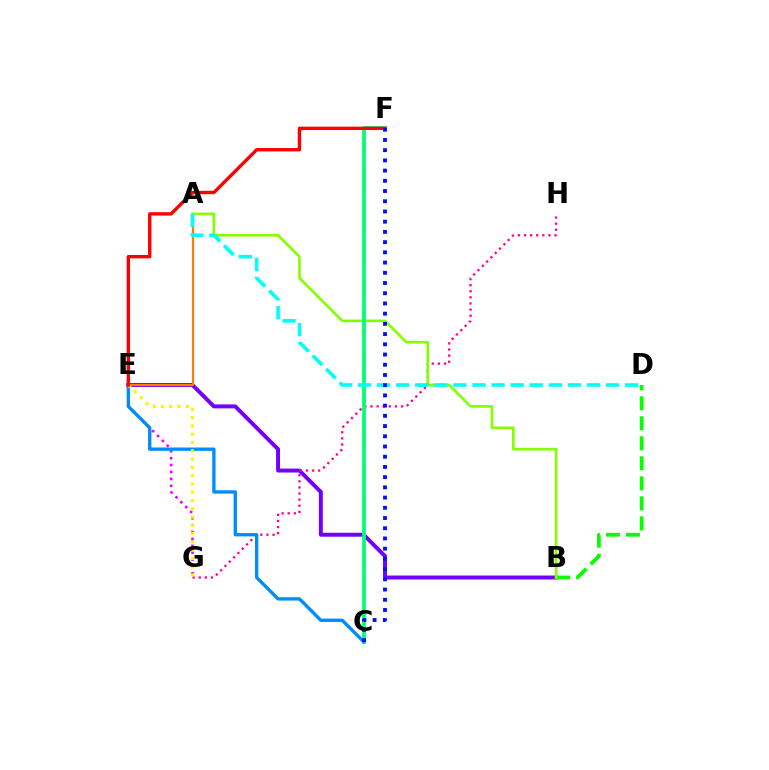{('E', 'G'): [{'color': '#ee00ff', 'line_style': 'dotted', 'thickness': 1.87}, {'color': '#fcf500', 'line_style': 'dotted', 'thickness': 2.25}], ('B', 'E'): [{'color': '#7200ff', 'line_style': 'solid', 'thickness': 2.84}], ('B', 'D'): [{'color': '#08ff00', 'line_style': 'dashed', 'thickness': 2.72}], ('A', 'E'): [{'color': '#ff7c00', 'line_style': 'solid', 'thickness': 1.55}], ('G', 'H'): [{'color': '#ff0094', 'line_style': 'dotted', 'thickness': 1.66}], ('A', 'B'): [{'color': '#84ff00', 'line_style': 'solid', 'thickness': 1.9}], ('C', 'F'): [{'color': '#00ff74', 'line_style': 'solid', 'thickness': 2.72}, {'color': '#0010ff', 'line_style': 'dotted', 'thickness': 2.78}], ('C', 'E'): [{'color': '#008cff', 'line_style': 'solid', 'thickness': 2.4}], ('A', 'D'): [{'color': '#00fff6', 'line_style': 'dashed', 'thickness': 2.59}], ('E', 'F'): [{'color': '#ff0000', 'line_style': 'solid', 'thickness': 2.43}]}